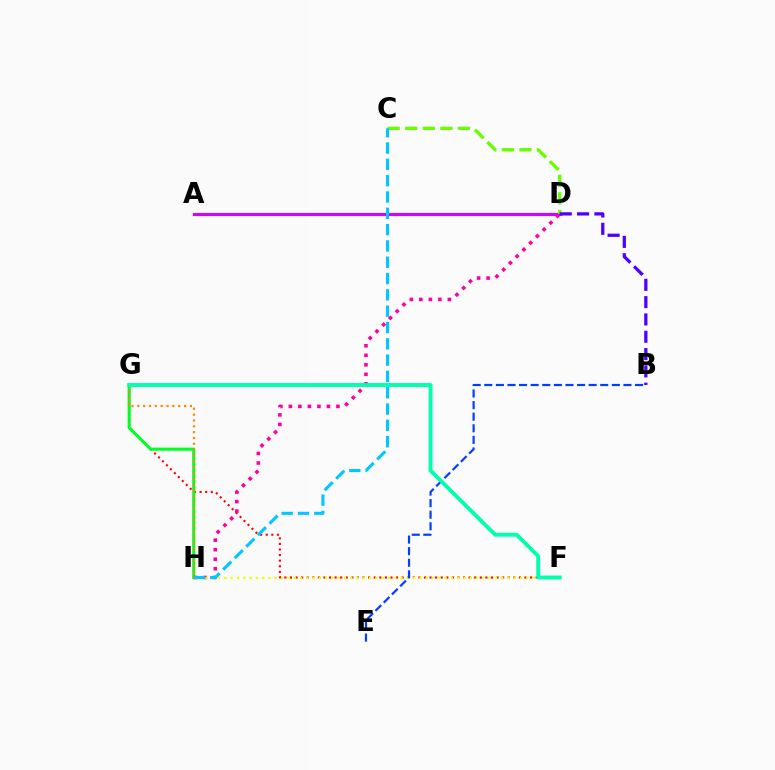{('A', 'D'): [{'color': '#d600ff', 'line_style': 'solid', 'thickness': 2.25}], ('F', 'G'): [{'color': '#ff0000', 'line_style': 'dotted', 'thickness': 1.52}, {'color': '#00ffaf', 'line_style': 'solid', 'thickness': 2.81}], ('C', 'D'): [{'color': '#66ff00', 'line_style': 'dashed', 'thickness': 2.39}], ('G', 'H'): [{'color': '#00ff27', 'line_style': 'solid', 'thickness': 2.23}, {'color': '#ff8800', 'line_style': 'dotted', 'thickness': 1.59}], ('D', 'H'): [{'color': '#ff00a0', 'line_style': 'dotted', 'thickness': 2.58}], ('F', 'H'): [{'color': '#eeff00', 'line_style': 'dotted', 'thickness': 1.71}], ('C', 'H'): [{'color': '#00c7ff', 'line_style': 'dashed', 'thickness': 2.22}], ('B', 'E'): [{'color': '#003fff', 'line_style': 'dashed', 'thickness': 1.58}], ('B', 'D'): [{'color': '#4f00ff', 'line_style': 'dashed', 'thickness': 2.35}]}